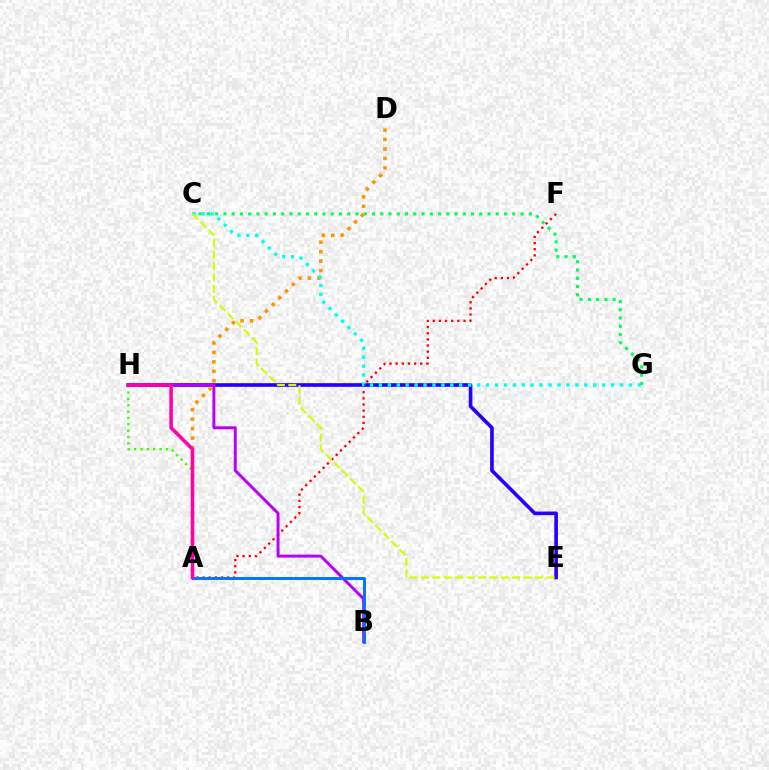{('A', 'H'): [{'color': '#3dff00', 'line_style': 'dotted', 'thickness': 1.72}, {'color': '#ff00ac', 'line_style': 'solid', 'thickness': 2.53}], ('A', 'F'): [{'color': '#ff0000', 'line_style': 'dotted', 'thickness': 1.67}], ('E', 'H'): [{'color': '#2500ff', 'line_style': 'solid', 'thickness': 2.62}], ('B', 'H'): [{'color': '#b900ff', 'line_style': 'solid', 'thickness': 2.13}], ('C', 'G'): [{'color': '#00ff5c', 'line_style': 'dotted', 'thickness': 2.24}, {'color': '#00fff6', 'line_style': 'dotted', 'thickness': 2.43}], ('A', 'B'): [{'color': '#0074ff', 'line_style': 'solid', 'thickness': 2.11}], ('A', 'D'): [{'color': '#ff9400', 'line_style': 'dotted', 'thickness': 2.57}], ('C', 'E'): [{'color': '#d1ff00', 'line_style': 'dashed', 'thickness': 1.55}]}